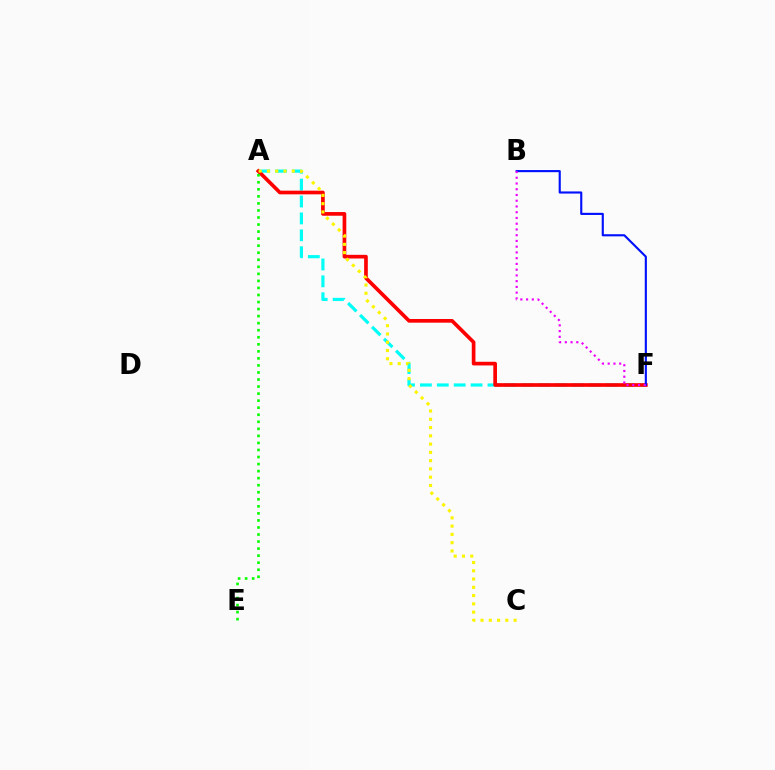{('A', 'F'): [{'color': '#00fff6', 'line_style': 'dashed', 'thickness': 2.29}, {'color': '#ff0000', 'line_style': 'solid', 'thickness': 2.65}], ('A', 'C'): [{'color': '#fcf500', 'line_style': 'dotted', 'thickness': 2.25}], ('A', 'E'): [{'color': '#08ff00', 'line_style': 'dotted', 'thickness': 1.91}], ('B', 'F'): [{'color': '#0010ff', 'line_style': 'solid', 'thickness': 1.53}, {'color': '#ee00ff', 'line_style': 'dotted', 'thickness': 1.56}]}